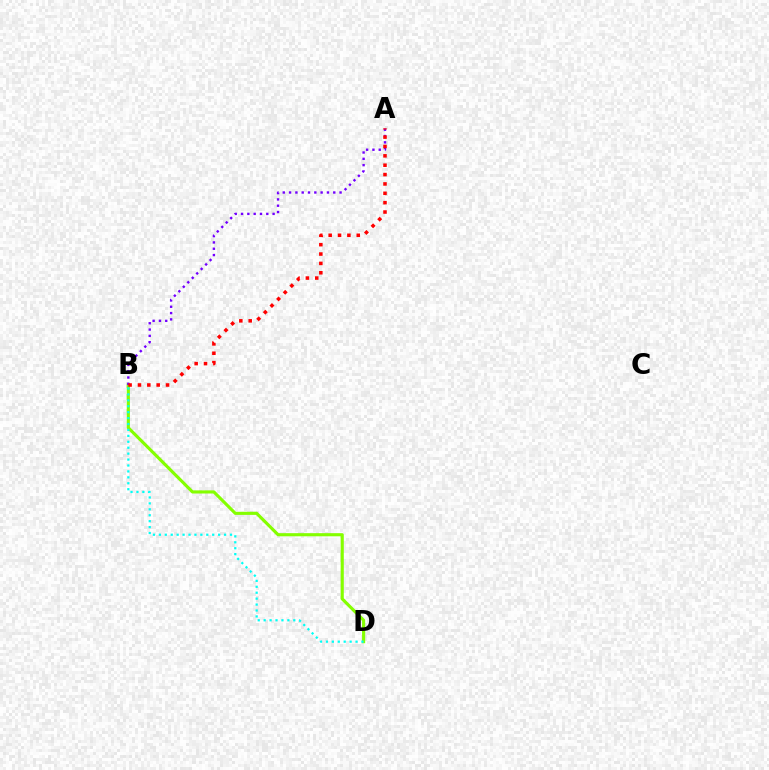{('B', 'D'): [{'color': '#84ff00', 'line_style': 'solid', 'thickness': 2.25}, {'color': '#00fff6', 'line_style': 'dotted', 'thickness': 1.61}], ('A', 'B'): [{'color': '#7200ff', 'line_style': 'dotted', 'thickness': 1.71}, {'color': '#ff0000', 'line_style': 'dotted', 'thickness': 2.54}]}